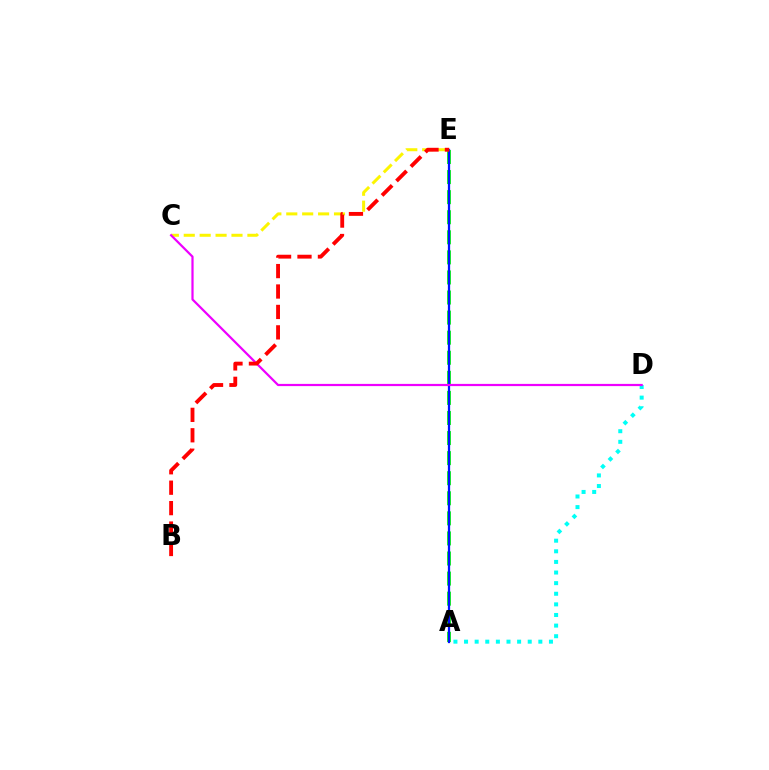{('A', 'D'): [{'color': '#00fff6', 'line_style': 'dotted', 'thickness': 2.88}], ('A', 'E'): [{'color': '#08ff00', 'line_style': 'dashed', 'thickness': 2.73}, {'color': '#0010ff', 'line_style': 'solid', 'thickness': 1.63}], ('C', 'E'): [{'color': '#fcf500', 'line_style': 'dashed', 'thickness': 2.16}], ('C', 'D'): [{'color': '#ee00ff', 'line_style': 'solid', 'thickness': 1.59}], ('B', 'E'): [{'color': '#ff0000', 'line_style': 'dashed', 'thickness': 2.77}]}